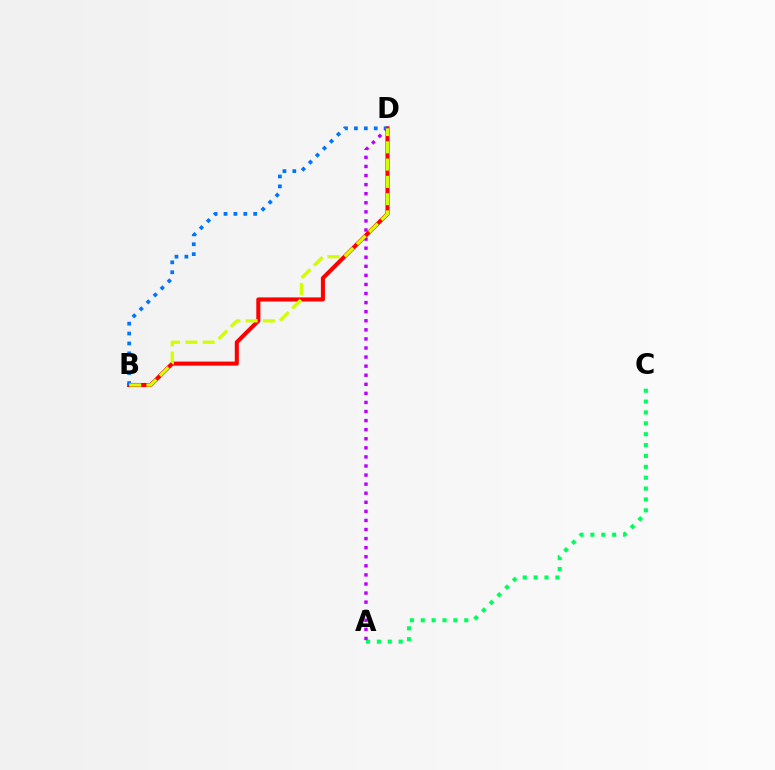{('B', 'D'): [{'color': '#ff0000', 'line_style': 'solid', 'thickness': 2.94}, {'color': '#0074ff', 'line_style': 'dotted', 'thickness': 2.69}, {'color': '#d1ff00', 'line_style': 'dashed', 'thickness': 2.35}], ('A', 'C'): [{'color': '#00ff5c', 'line_style': 'dotted', 'thickness': 2.95}], ('A', 'D'): [{'color': '#b900ff', 'line_style': 'dotted', 'thickness': 2.47}]}